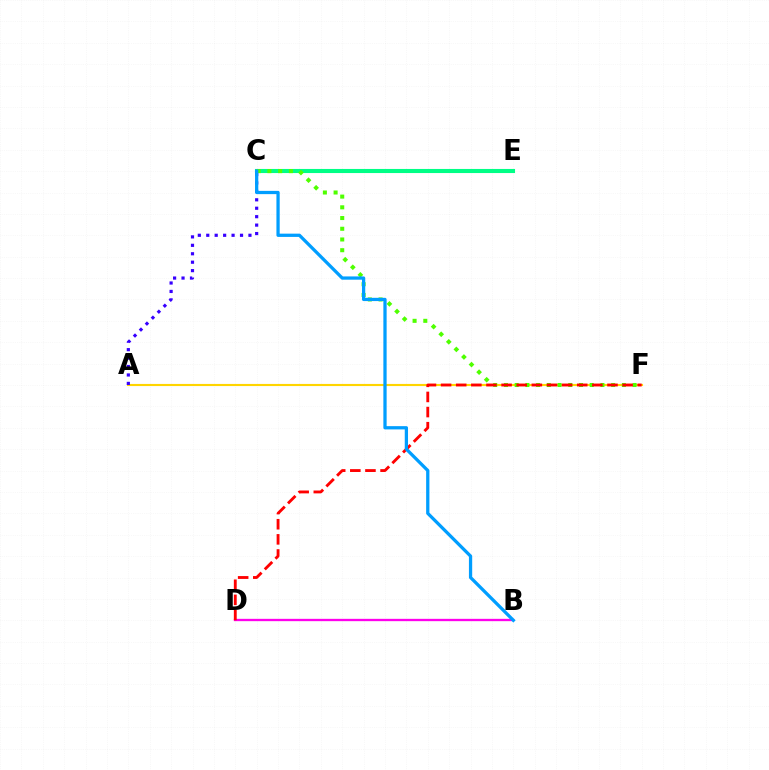{('C', 'E'): [{'color': '#00ff86', 'line_style': 'solid', 'thickness': 2.95}], ('B', 'D'): [{'color': '#ff00ed', 'line_style': 'solid', 'thickness': 1.67}], ('A', 'F'): [{'color': '#ffd500', 'line_style': 'solid', 'thickness': 1.53}], ('C', 'F'): [{'color': '#4fff00', 'line_style': 'dotted', 'thickness': 2.91}], ('D', 'F'): [{'color': '#ff0000', 'line_style': 'dashed', 'thickness': 2.05}], ('A', 'C'): [{'color': '#3700ff', 'line_style': 'dotted', 'thickness': 2.29}], ('B', 'C'): [{'color': '#009eff', 'line_style': 'solid', 'thickness': 2.35}]}